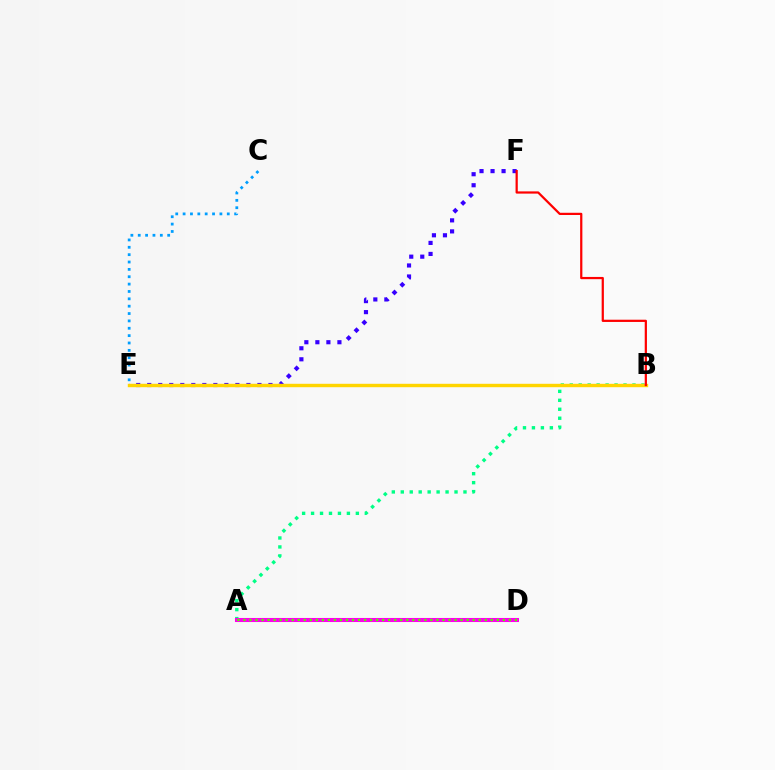{('A', 'B'): [{'color': '#00ff86', 'line_style': 'dotted', 'thickness': 2.43}], ('C', 'E'): [{'color': '#009eff', 'line_style': 'dotted', 'thickness': 2.0}], ('A', 'D'): [{'color': '#ff00ed', 'line_style': 'solid', 'thickness': 2.93}, {'color': '#4fff00', 'line_style': 'dotted', 'thickness': 1.64}], ('E', 'F'): [{'color': '#3700ff', 'line_style': 'dotted', 'thickness': 2.99}], ('B', 'E'): [{'color': '#ffd500', 'line_style': 'solid', 'thickness': 2.46}], ('B', 'F'): [{'color': '#ff0000', 'line_style': 'solid', 'thickness': 1.6}]}